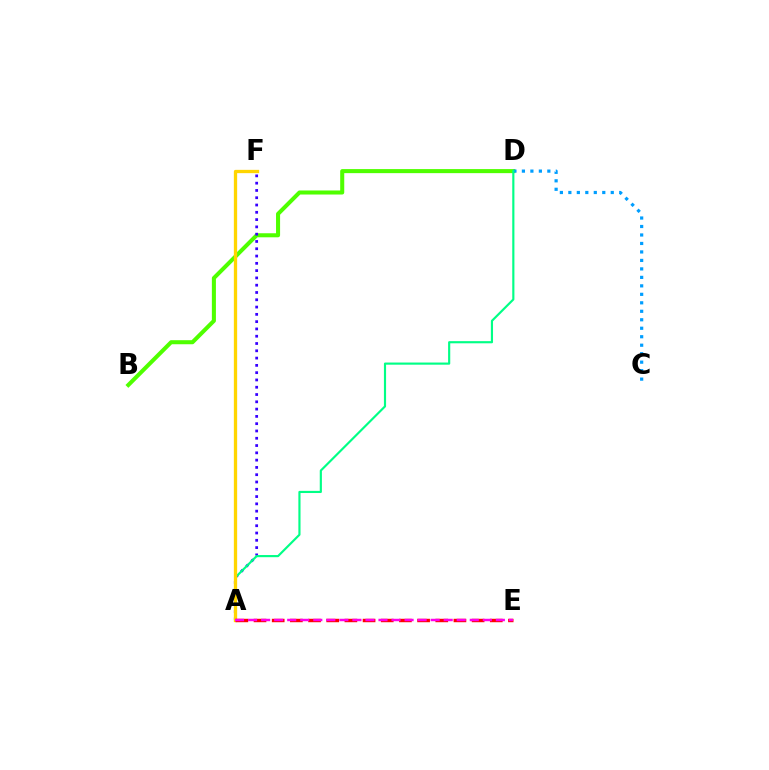{('B', 'D'): [{'color': '#4fff00', 'line_style': 'solid', 'thickness': 2.92}], ('A', 'F'): [{'color': '#3700ff', 'line_style': 'dotted', 'thickness': 1.98}, {'color': '#ffd500', 'line_style': 'solid', 'thickness': 2.37}], ('C', 'D'): [{'color': '#009eff', 'line_style': 'dotted', 'thickness': 2.3}], ('A', 'D'): [{'color': '#00ff86', 'line_style': 'solid', 'thickness': 1.55}], ('A', 'E'): [{'color': '#ff0000', 'line_style': 'dashed', 'thickness': 2.47}, {'color': '#ff00ed', 'line_style': 'dashed', 'thickness': 1.77}]}